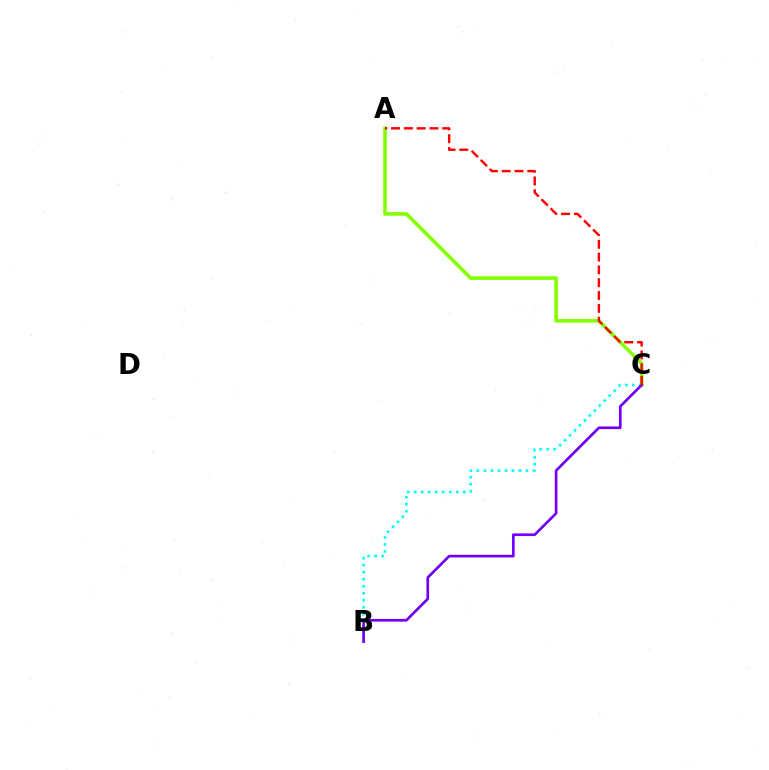{('A', 'C'): [{'color': '#84ff00', 'line_style': 'solid', 'thickness': 2.59}, {'color': '#ff0000', 'line_style': 'dashed', 'thickness': 1.74}], ('B', 'C'): [{'color': '#00fff6', 'line_style': 'dotted', 'thickness': 1.91}, {'color': '#7200ff', 'line_style': 'solid', 'thickness': 1.93}]}